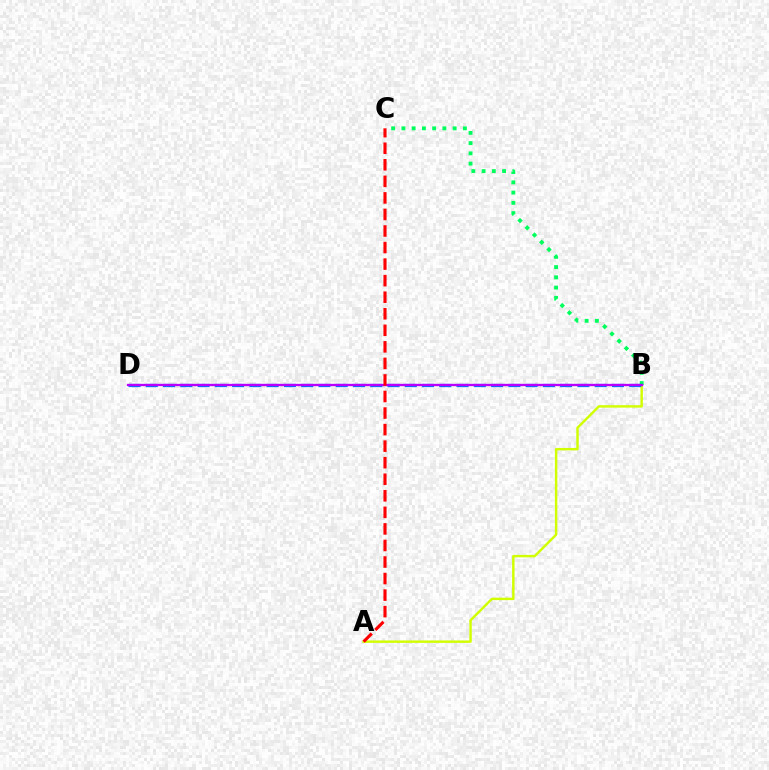{('A', 'B'): [{'color': '#d1ff00', 'line_style': 'solid', 'thickness': 1.75}], ('B', 'C'): [{'color': '#00ff5c', 'line_style': 'dotted', 'thickness': 2.78}], ('B', 'D'): [{'color': '#0074ff', 'line_style': 'dashed', 'thickness': 2.35}, {'color': '#b900ff', 'line_style': 'solid', 'thickness': 1.67}], ('A', 'C'): [{'color': '#ff0000', 'line_style': 'dashed', 'thickness': 2.25}]}